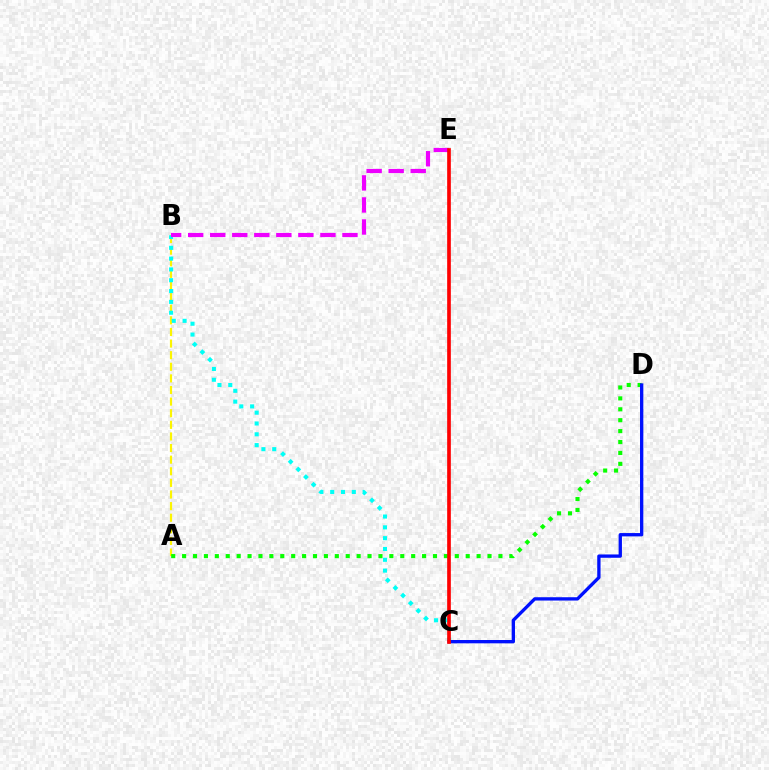{('A', 'B'): [{'color': '#fcf500', 'line_style': 'dashed', 'thickness': 1.58}], ('A', 'D'): [{'color': '#08ff00', 'line_style': 'dotted', 'thickness': 2.96}], ('B', 'C'): [{'color': '#00fff6', 'line_style': 'dotted', 'thickness': 2.94}], ('B', 'E'): [{'color': '#ee00ff', 'line_style': 'dashed', 'thickness': 2.99}], ('C', 'D'): [{'color': '#0010ff', 'line_style': 'solid', 'thickness': 2.39}], ('C', 'E'): [{'color': '#ff0000', 'line_style': 'solid', 'thickness': 2.65}]}